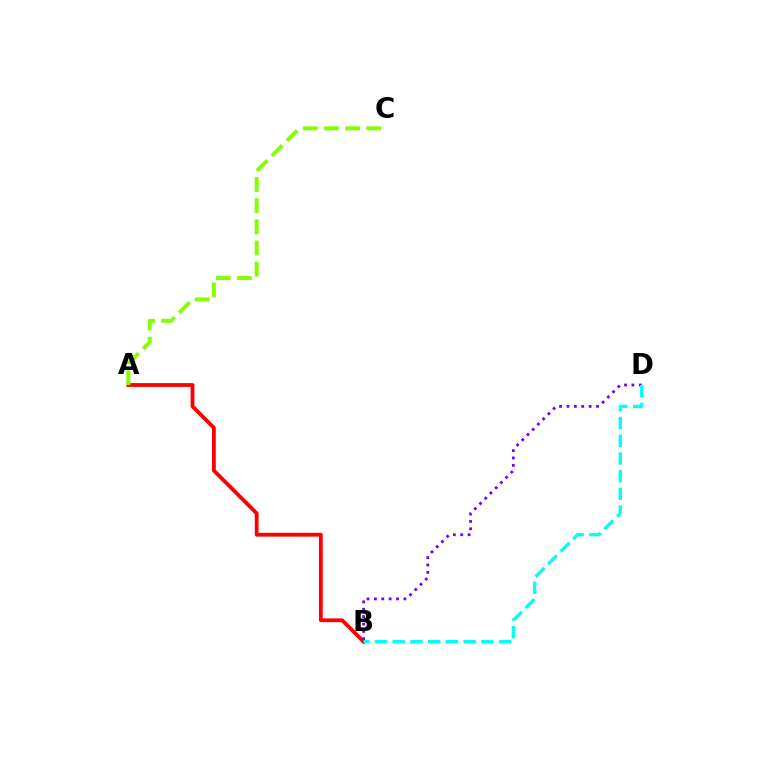{('A', 'B'): [{'color': '#ff0000', 'line_style': 'solid', 'thickness': 2.74}], ('B', 'D'): [{'color': '#7200ff', 'line_style': 'dotted', 'thickness': 2.0}, {'color': '#00fff6', 'line_style': 'dashed', 'thickness': 2.41}], ('A', 'C'): [{'color': '#84ff00', 'line_style': 'dashed', 'thickness': 2.88}]}